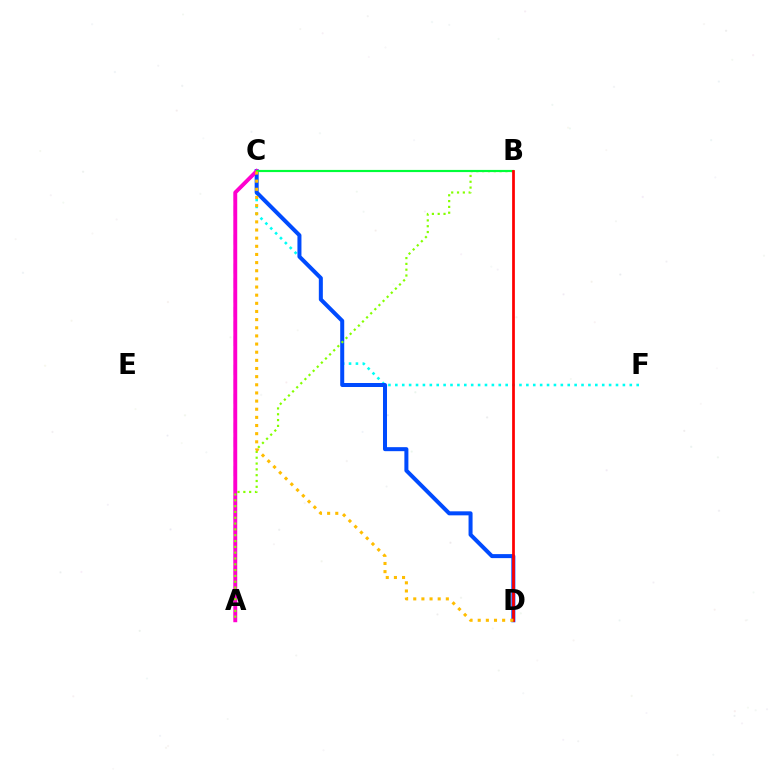{('A', 'C'): [{'color': '#7200ff', 'line_style': 'dashed', 'thickness': 1.97}, {'color': '#ff00cf', 'line_style': 'solid', 'thickness': 2.8}], ('C', 'F'): [{'color': '#00fff6', 'line_style': 'dotted', 'thickness': 1.87}], ('C', 'D'): [{'color': '#004bff', 'line_style': 'solid', 'thickness': 2.89}, {'color': '#ffbd00', 'line_style': 'dotted', 'thickness': 2.21}], ('A', 'B'): [{'color': '#84ff00', 'line_style': 'dotted', 'thickness': 1.58}], ('B', 'C'): [{'color': '#00ff39', 'line_style': 'solid', 'thickness': 1.56}], ('B', 'D'): [{'color': '#ff0000', 'line_style': 'solid', 'thickness': 1.97}]}